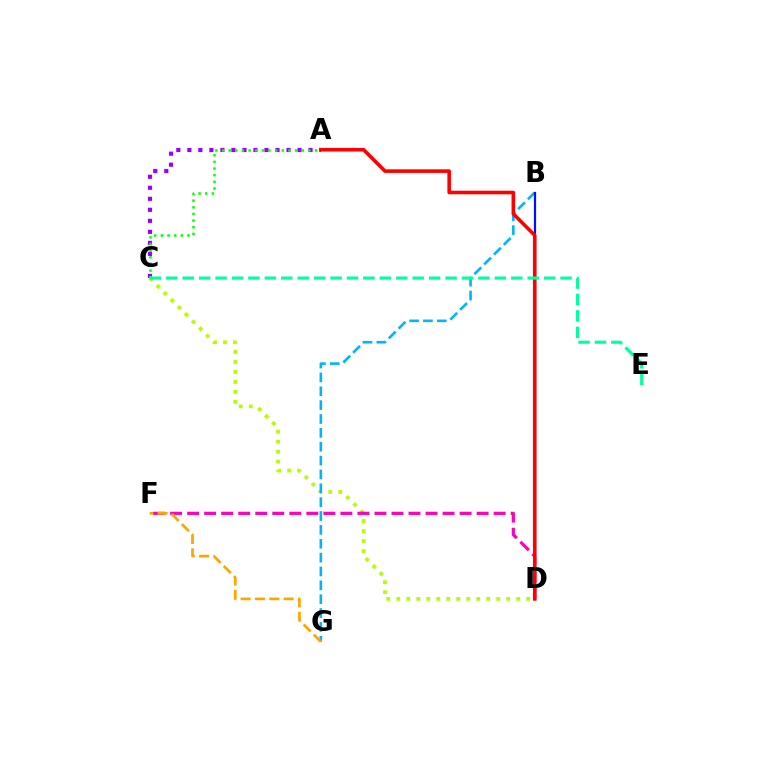{('C', 'D'): [{'color': '#b3ff00', 'line_style': 'dotted', 'thickness': 2.72}], ('A', 'C'): [{'color': '#9b00ff', 'line_style': 'dotted', 'thickness': 2.99}, {'color': '#08ff00', 'line_style': 'dotted', 'thickness': 1.8}], ('B', 'G'): [{'color': '#00b5ff', 'line_style': 'dashed', 'thickness': 1.88}], ('B', 'D'): [{'color': '#0010ff', 'line_style': 'solid', 'thickness': 1.59}], ('D', 'F'): [{'color': '#ff00bd', 'line_style': 'dashed', 'thickness': 2.31}], ('A', 'D'): [{'color': '#ff0000', 'line_style': 'solid', 'thickness': 2.59}], ('F', 'G'): [{'color': '#ffa500', 'line_style': 'dashed', 'thickness': 1.95}], ('C', 'E'): [{'color': '#00ff9d', 'line_style': 'dashed', 'thickness': 2.23}]}